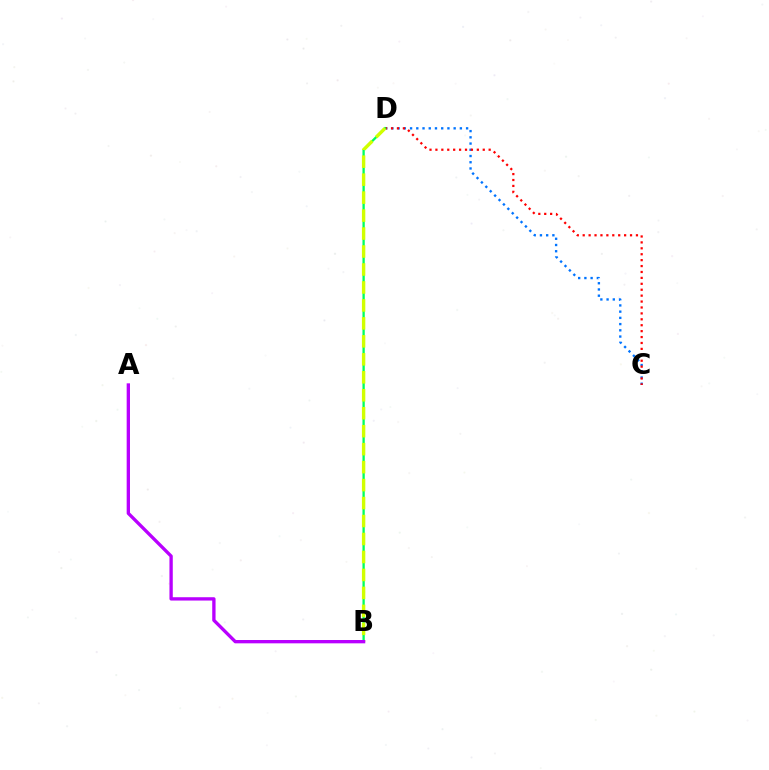{('C', 'D'): [{'color': '#0074ff', 'line_style': 'dotted', 'thickness': 1.69}, {'color': '#ff0000', 'line_style': 'dotted', 'thickness': 1.61}], ('B', 'D'): [{'color': '#00ff5c', 'line_style': 'solid', 'thickness': 1.66}, {'color': '#d1ff00', 'line_style': 'dashed', 'thickness': 2.44}], ('A', 'B'): [{'color': '#b900ff', 'line_style': 'solid', 'thickness': 2.39}]}